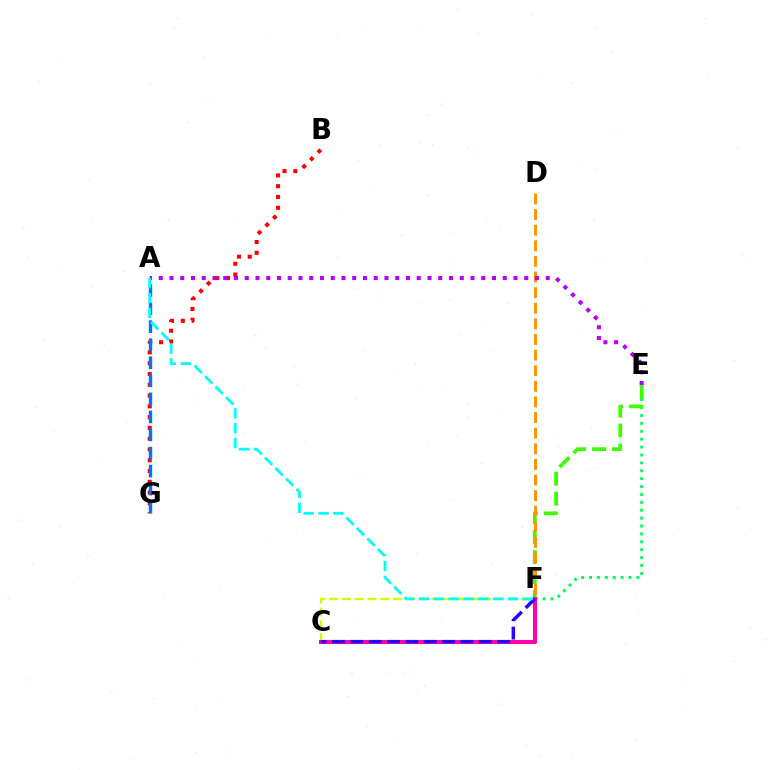{('C', 'F'): [{'color': '#d1ff00', 'line_style': 'dashed', 'thickness': 1.74}, {'color': '#ff00ac', 'line_style': 'solid', 'thickness': 2.93}, {'color': '#2500ff', 'line_style': 'dashed', 'thickness': 2.49}], ('E', 'F'): [{'color': '#00ff5c', 'line_style': 'dotted', 'thickness': 2.15}, {'color': '#3dff00', 'line_style': 'dashed', 'thickness': 2.71}], ('D', 'F'): [{'color': '#ff9400', 'line_style': 'dashed', 'thickness': 2.12}], ('B', 'G'): [{'color': '#ff0000', 'line_style': 'dotted', 'thickness': 2.93}], ('A', 'E'): [{'color': '#b900ff', 'line_style': 'dotted', 'thickness': 2.92}], ('A', 'G'): [{'color': '#0074ff', 'line_style': 'dashed', 'thickness': 2.45}], ('A', 'F'): [{'color': '#00fff6', 'line_style': 'dashed', 'thickness': 2.02}]}